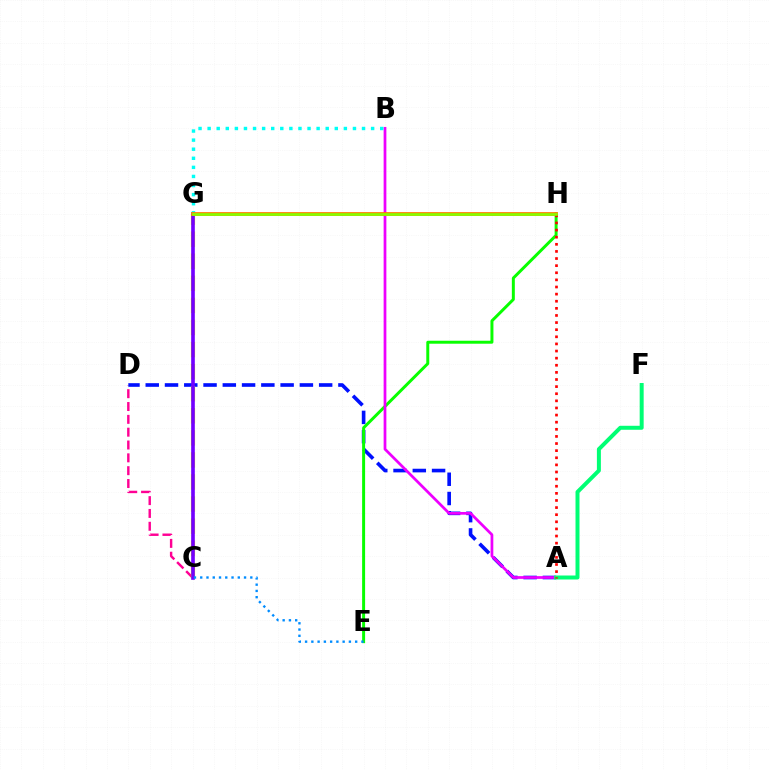{('C', 'D'): [{'color': '#ff0094', 'line_style': 'dashed', 'thickness': 1.74}], ('A', 'D'): [{'color': '#0010ff', 'line_style': 'dashed', 'thickness': 2.62}], ('E', 'H'): [{'color': '#08ff00', 'line_style': 'solid', 'thickness': 2.14}], ('C', 'G'): [{'color': '#fcf500', 'line_style': 'dashed', 'thickness': 3.0}, {'color': '#7200ff', 'line_style': 'solid', 'thickness': 2.62}], ('A', 'B'): [{'color': '#ee00ff', 'line_style': 'solid', 'thickness': 1.97}], ('B', 'G'): [{'color': '#00fff6', 'line_style': 'dotted', 'thickness': 2.47}], ('A', 'F'): [{'color': '#00ff74', 'line_style': 'solid', 'thickness': 2.87}], ('G', 'H'): [{'color': '#ff7c00', 'line_style': 'solid', 'thickness': 2.71}, {'color': '#84ff00', 'line_style': 'solid', 'thickness': 1.91}], ('A', 'H'): [{'color': '#ff0000', 'line_style': 'dotted', 'thickness': 1.93}], ('C', 'E'): [{'color': '#008cff', 'line_style': 'dotted', 'thickness': 1.7}]}